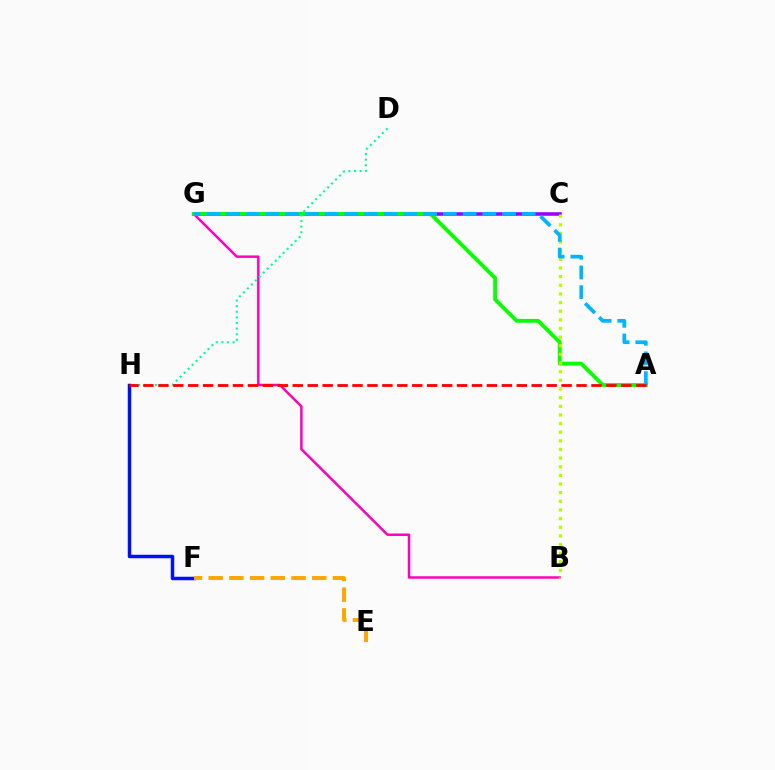{('B', 'G'): [{'color': '#ff00bd', 'line_style': 'solid', 'thickness': 1.78}], ('F', 'H'): [{'color': '#0010ff', 'line_style': 'solid', 'thickness': 2.51}], ('C', 'G'): [{'color': '#9b00ff', 'line_style': 'solid', 'thickness': 2.57}], ('A', 'G'): [{'color': '#08ff00', 'line_style': 'solid', 'thickness': 2.75}, {'color': '#00b5ff', 'line_style': 'dashed', 'thickness': 2.68}], ('D', 'H'): [{'color': '#00ff9d', 'line_style': 'dotted', 'thickness': 1.52}], ('B', 'C'): [{'color': '#b3ff00', 'line_style': 'dotted', 'thickness': 2.35}], ('A', 'H'): [{'color': '#ff0000', 'line_style': 'dashed', 'thickness': 2.03}], ('E', 'F'): [{'color': '#ffa500', 'line_style': 'dashed', 'thickness': 2.81}]}